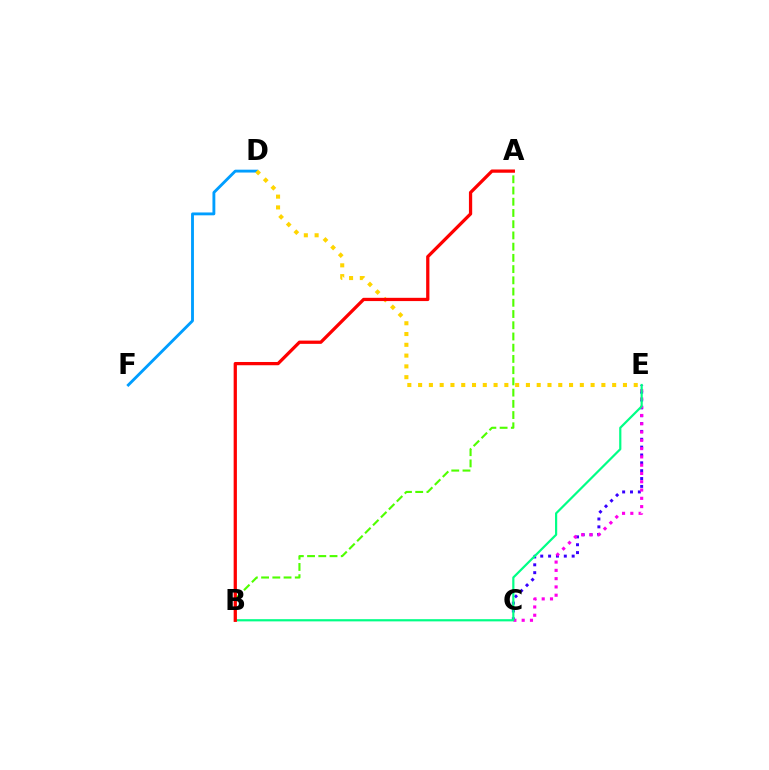{('C', 'E'): [{'color': '#3700ff', 'line_style': 'dotted', 'thickness': 2.13}, {'color': '#ff00ed', 'line_style': 'dotted', 'thickness': 2.25}], ('D', 'F'): [{'color': '#009eff', 'line_style': 'solid', 'thickness': 2.06}], ('D', 'E'): [{'color': '#ffd500', 'line_style': 'dotted', 'thickness': 2.93}], ('B', 'E'): [{'color': '#00ff86', 'line_style': 'solid', 'thickness': 1.58}], ('A', 'B'): [{'color': '#4fff00', 'line_style': 'dashed', 'thickness': 1.53}, {'color': '#ff0000', 'line_style': 'solid', 'thickness': 2.35}]}